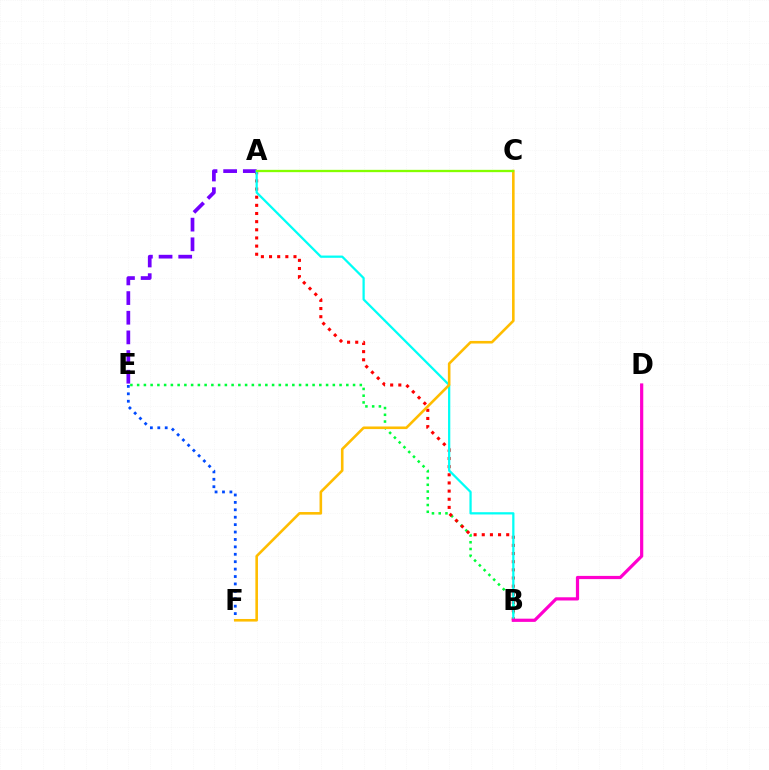{('E', 'F'): [{'color': '#004bff', 'line_style': 'dotted', 'thickness': 2.01}], ('B', 'E'): [{'color': '#00ff39', 'line_style': 'dotted', 'thickness': 1.83}], ('A', 'B'): [{'color': '#ff0000', 'line_style': 'dotted', 'thickness': 2.21}, {'color': '#00fff6', 'line_style': 'solid', 'thickness': 1.63}], ('A', 'E'): [{'color': '#7200ff', 'line_style': 'dashed', 'thickness': 2.67}], ('B', 'D'): [{'color': '#ff00cf', 'line_style': 'solid', 'thickness': 2.31}], ('C', 'F'): [{'color': '#ffbd00', 'line_style': 'solid', 'thickness': 1.87}], ('A', 'C'): [{'color': '#84ff00', 'line_style': 'solid', 'thickness': 1.66}]}